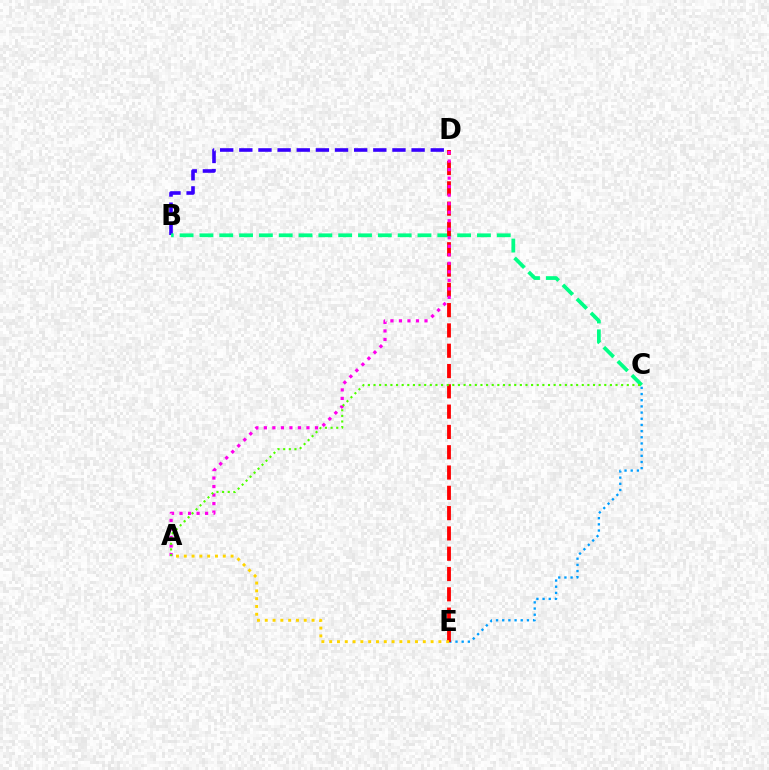{('B', 'D'): [{'color': '#3700ff', 'line_style': 'dashed', 'thickness': 2.6}], ('B', 'C'): [{'color': '#00ff86', 'line_style': 'dashed', 'thickness': 2.69}], ('C', 'E'): [{'color': '#009eff', 'line_style': 'dotted', 'thickness': 1.68}], ('D', 'E'): [{'color': '#ff0000', 'line_style': 'dashed', 'thickness': 2.76}], ('A', 'D'): [{'color': '#ff00ed', 'line_style': 'dotted', 'thickness': 2.31}], ('A', 'E'): [{'color': '#ffd500', 'line_style': 'dotted', 'thickness': 2.12}], ('A', 'C'): [{'color': '#4fff00', 'line_style': 'dotted', 'thickness': 1.53}]}